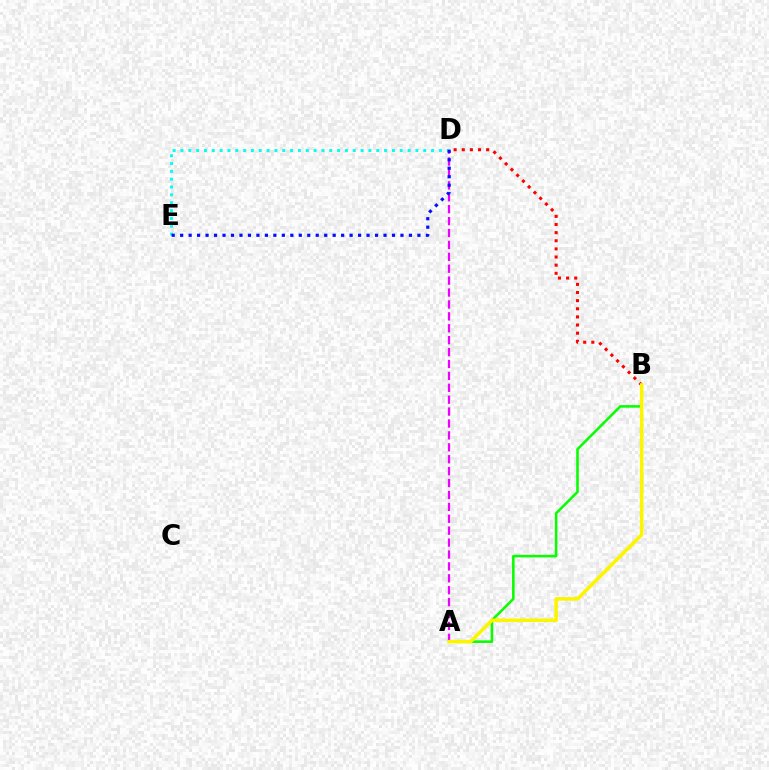{('B', 'D'): [{'color': '#ff0000', 'line_style': 'dotted', 'thickness': 2.21}], ('A', 'B'): [{'color': '#08ff00', 'line_style': 'solid', 'thickness': 1.85}, {'color': '#fcf500', 'line_style': 'solid', 'thickness': 2.56}], ('A', 'D'): [{'color': '#ee00ff', 'line_style': 'dashed', 'thickness': 1.62}], ('D', 'E'): [{'color': '#00fff6', 'line_style': 'dotted', 'thickness': 2.13}, {'color': '#0010ff', 'line_style': 'dotted', 'thickness': 2.3}]}